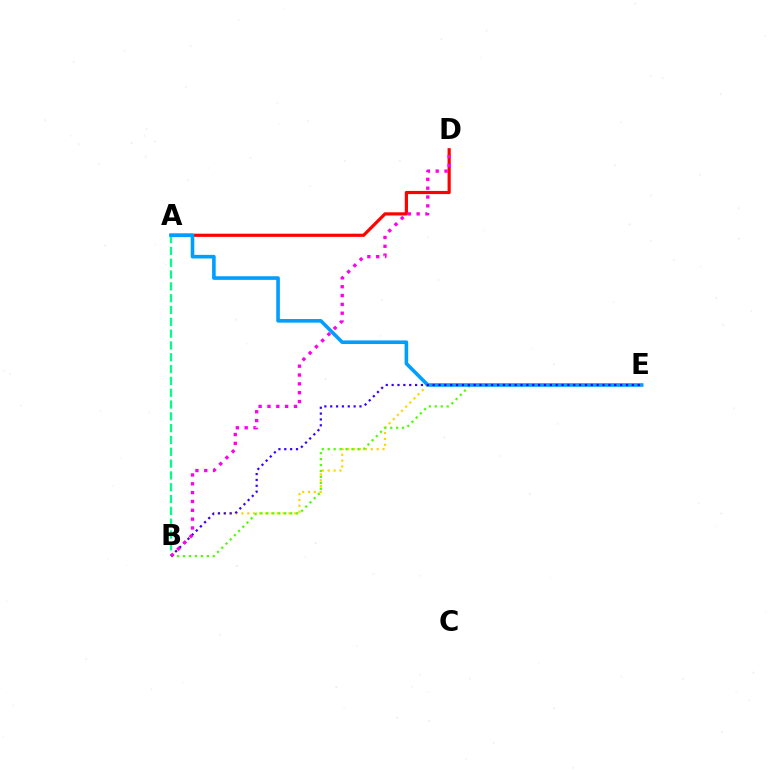{('A', 'D'): [{'color': '#ff0000', 'line_style': 'solid', 'thickness': 2.29}], ('A', 'B'): [{'color': '#00ff86', 'line_style': 'dashed', 'thickness': 1.6}], ('B', 'E'): [{'color': '#ffd500', 'line_style': 'dotted', 'thickness': 1.59}, {'color': '#4fff00', 'line_style': 'dotted', 'thickness': 1.61}, {'color': '#3700ff', 'line_style': 'dotted', 'thickness': 1.59}], ('A', 'E'): [{'color': '#009eff', 'line_style': 'solid', 'thickness': 2.59}], ('B', 'D'): [{'color': '#ff00ed', 'line_style': 'dotted', 'thickness': 2.4}]}